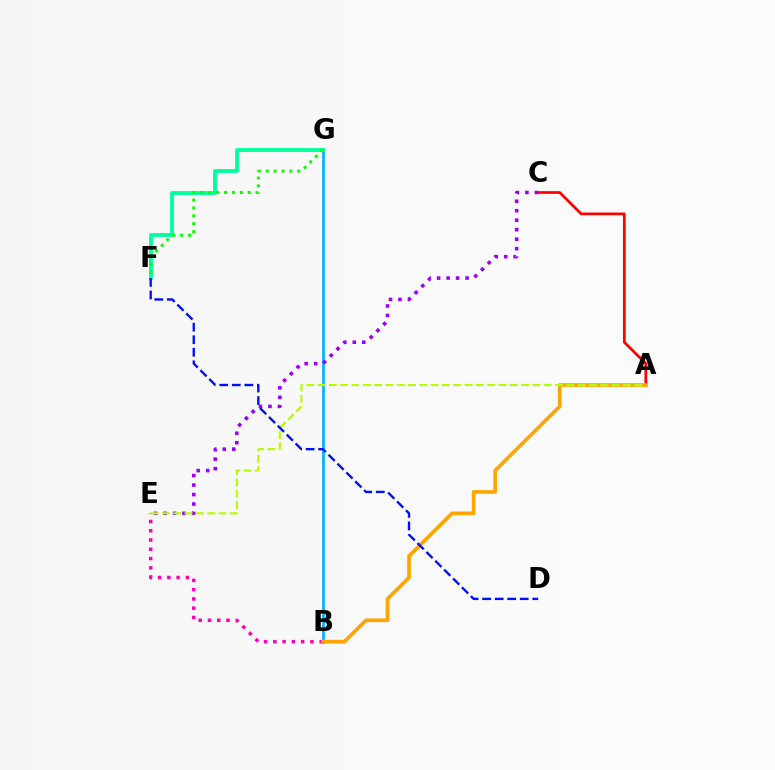{('A', 'C'): [{'color': '#ff0000', 'line_style': 'solid', 'thickness': 1.96}], ('B', 'G'): [{'color': '#00b5ff', 'line_style': 'solid', 'thickness': 1.97}], ('B', 'E'): [{'color': '#ff00bd', 'line_style': 'dotted', 'thickness': 2.52}], ('C', 'E'): [{'color': '#9b00ff', 'line_style': 'dotted', 'thickness': 2.58}], ('A', 'B'): [{'color': '#ffa500', 'line_style': 'solid', 'thickness': 2.65}], ('A', 'E'): [{'color': '#b3ff00', 'line_style': 'dashed', 'thickness': 1.54}], ('F', 'G'): [{'color': '#00ff9d', 'line_style': 'solid', 'thickness': 2.75}, {'color': '#08ff00', 'line_style': 'dotted', 'thickness': 2.14}], ('D', 'F'): [{'color': '#0010ff', 'line_style': 'dashed', 'thickness': 1.7}]}